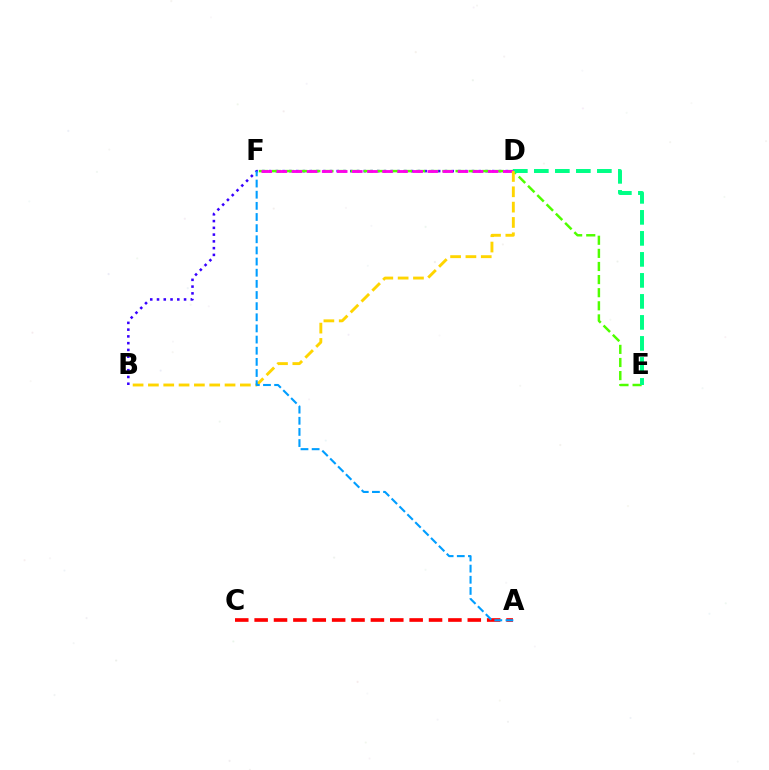{('B', 'D'): [{'color': '#3700ff', 'line_style': 'dotted', 'thickness': 1.84}, {'color': '#ffd500', 'line_style': 'dashed', 'thickness': 2.08}], ('E', 'F'): [{'color': '#4fff00', 'line_style': 'dashed', 'thickness': 1.78}], ('A', 'C'): [{'color': '#ff0000', 'line_style': 'dashed', 'thickness': 2.63}], ('D', 'E'): [{'color': '#00ff86', 'line_style': 'dashed', 'thickness': 2.85}], ('D', 'F'): [{'color': '#ff00ed', 'line_style': 'dashed', 'thickness': 2.05}], ('A', 'F'): [{'color': '#009eff', 'line_style': 'dashed', 'thickness': 1.51}]}